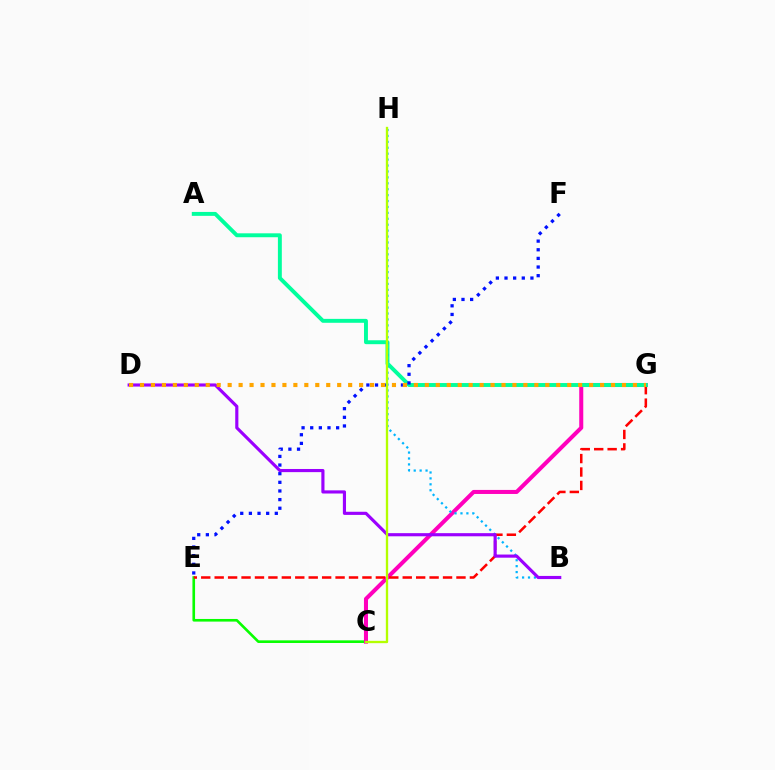{('C', 'E'): [{'color': '#08ff00', 'line_style': 'solid', 'thickness': 1.9}], ('C', 'G'): [{'color': '#ff00bd', 'line_style': 'solid', 'thickness': 2.91}], ('E', 'G'): [{'color': '#ff0000', 'line_style': 'dashed', 'thickness': 1.82}], ('A', 'G'): [{'color': '#00ff9d', 'line_style': 'solid', 'thickness': 2.82}], ('B', 'H'): [{'color': '#00b5ff', 'line_style': 'dotted', 'thickness': 1.61}], ('E', 'F'): [{'color': '#0010ff', 'line_style': 'dotted', 'thickness': 2.35}], ('B', 'D'): [{'color': '#9b00ff', 'line_style': 'solid', 'thickness': 2.26}], ('C', 'H'): [{'color': '#b3ff00', 'line_style': 'solid', 'thickness': 1.68}], ('D', 'G'): [{'color': '#ffa500', 'line_style': 'dotted', 'thickness': 2.98}]}